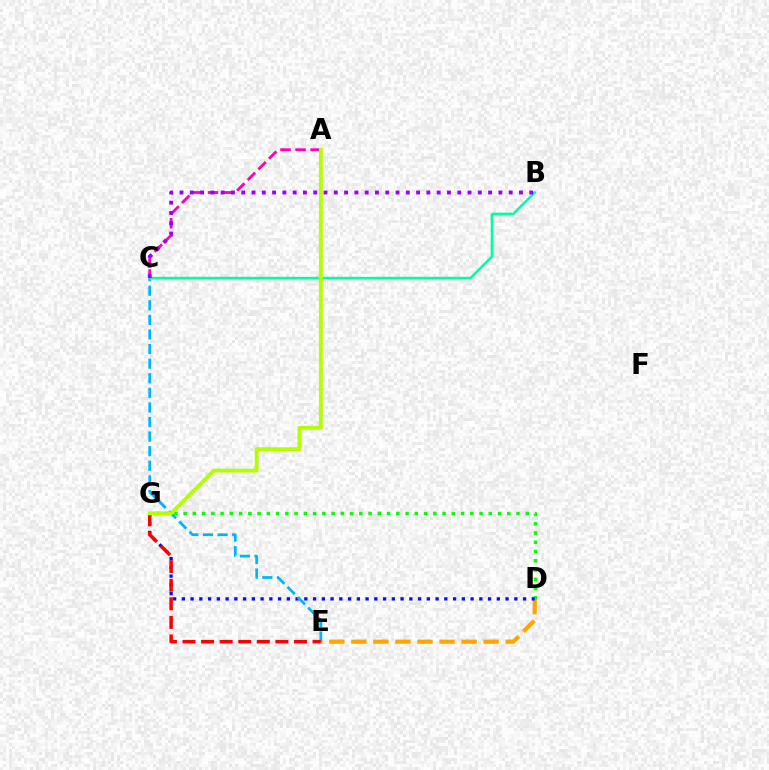{('D', 'E'): [{'color': '#ffa500', 'line_style': 'dashed', 'thickness': 2.99}], ('A', 'C'): [{'color': '#ff00bd', 'line_style': 'dashed', 'thickness': 2.04}], ('D', 'G'): [{'color': '#08ff00', 'line_style': 'dotted', 'thickness': 2.51}, {'color': '#0010ff', 'line_style': 'dotted', 'thickness': 2.38}], ('C', 'E'): [{'color': '#00b5ff', 'line_style': 'dashed', 'thickness': 1.98}], ('E', 'G'): [{'color': '#ff0000', 'line_style': 'dashed', 'thickness': 2.52}], ('B', 'C'): [{'color': '#00ff9d', 'line_style': 'solid', 'thickness': 1.82}, {'color': '#9b00ff', 'line_style': 'dotted', 'thickness': 2.79}], ('A', 'G'): [{'color': '#b3ff00', 'line_style': 'solid', 'thickness': 2.77}]}